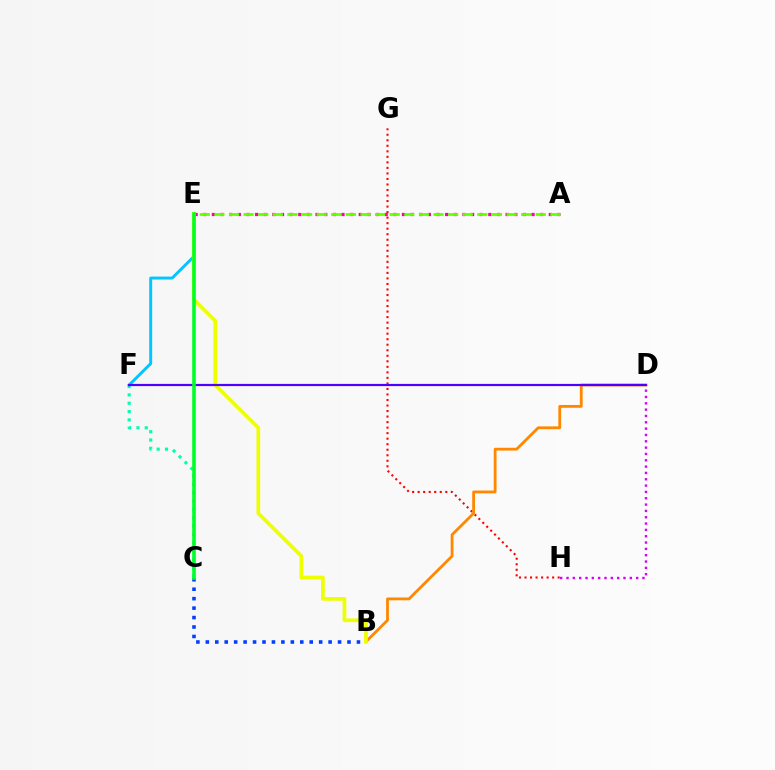{('G', 'H'): [{'color': '#ff0000', 'line_style': 'dotted', 'thickness': 1.5}], ('C', 'F'): [{'color': '#00ffaf', 'line_style': 'dotted', 'thickness': 2.26}], ('B', 'D'): [{'color': '#ff8800', 'line_style': 'solid', 'thickness': 2.02}], ('A', 'E'): [{'color': '#ff00a0', 'line_style': 'dotted', 'thickness': 2.35}, {'color': '#66ff00', 'line_style': 'dashed', 'thickness': 1.98}], ('D', 'H'): [{'color': '#d600ff', 'line_style': 'dotted', 'thickness': 1.72}], ('E', 'F'): [{'color': '#00c7ff', 'line_style': 'solid', 'thickness': 2.12}], ('B', 'C'): [{'color': '#003fff', 'line_style': 'dotted', 'thickness': 2.57}], ('B', 'E'): [{'color': '#eeff00', 'line_style': 'solid', 'thickness': 2.66}], ('D', 'F'): [{'color': '#4f00ff', 'line_style': 'solid', 'thickness': 1.58}], ('C', 'E'): [{'color': '#00ff27', 'line_style': 'solid', 'thickness': 2.59}]}